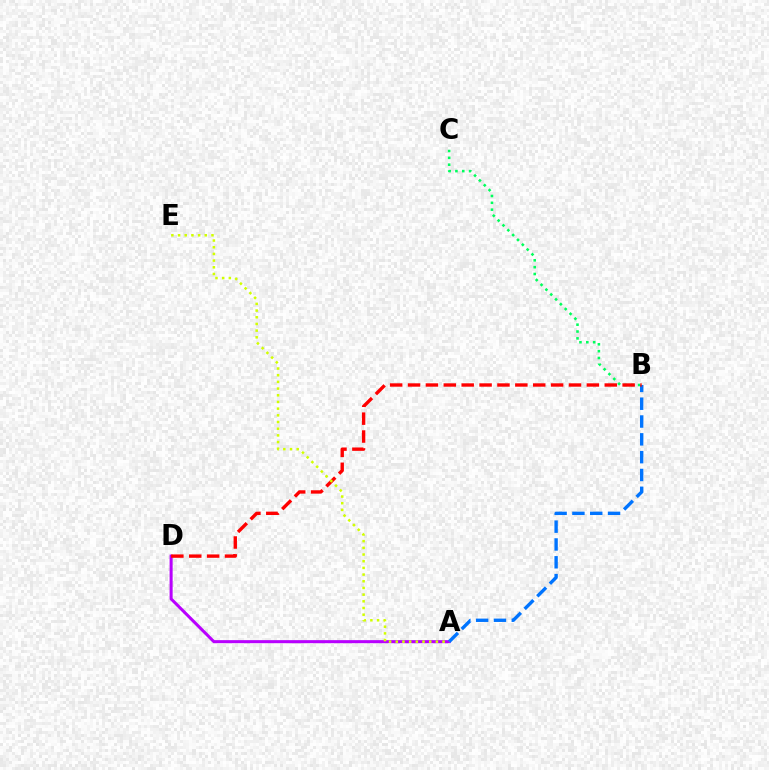{('A', 'D'): [{'color': '#b900ff', 'line_style': 'solid', 'thickness': 2.19}], ('A', 'B'): [{'color': '#0074ff', 'line_style': 'dashed', 'thickness': 2.42}], ('B', 'C'): [{'color': '#00ff5c', 'line_style': 'dotted', 'thickness': 1.86}], ('B', 'D'): [{'color': '#ff0000', 'line_style': 'dashed', 'thickness': 2.43}], ('A', 'E'): [{'color': '#d1ff00', 'line_style': 'dotted', 'thickness': 1.82}]}